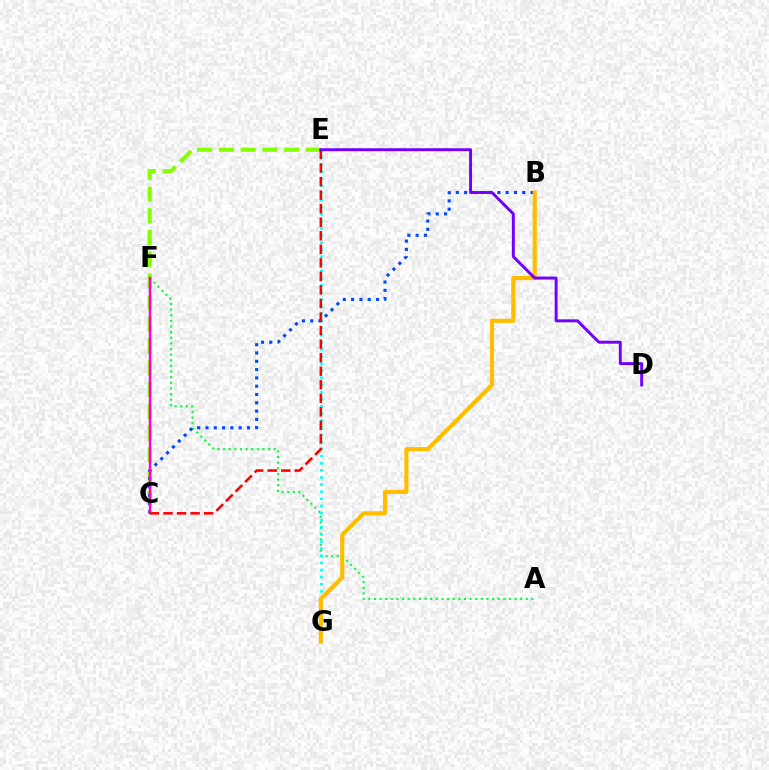{('C', 'E'): [{'color': '#84ff00', 'line_style': 'dashed', 'thickness': 2.95}, {'color': '#ff0000', 'line_style': 'dashed', 'thickness': 1.84}], ('A', 'F'): [{'color': '#00ff39', 'line_style': 'dotted', 'thickness': 1.53}], ('E', 'G'): [{'color': '#00fff6', 'line_style': 'dotted', 'thickness': 1.93}], ('B', 'C'): [{'color': '#004bff', 'line_style': 'dotted', 'thickness': 2.25}], ('C', 'F'): [{'color': '#ff00cf', 'line_style': 'solid', 'thickness': 1.73}], ('B', 'G'): [{'color': '#ffbd00', 'line_style': 'solid', 'thickness': 2.98}], ('D', 'E'): [{'color': '#7200ff', 'line_style': 'solid', 'thickness': 2.12}]}